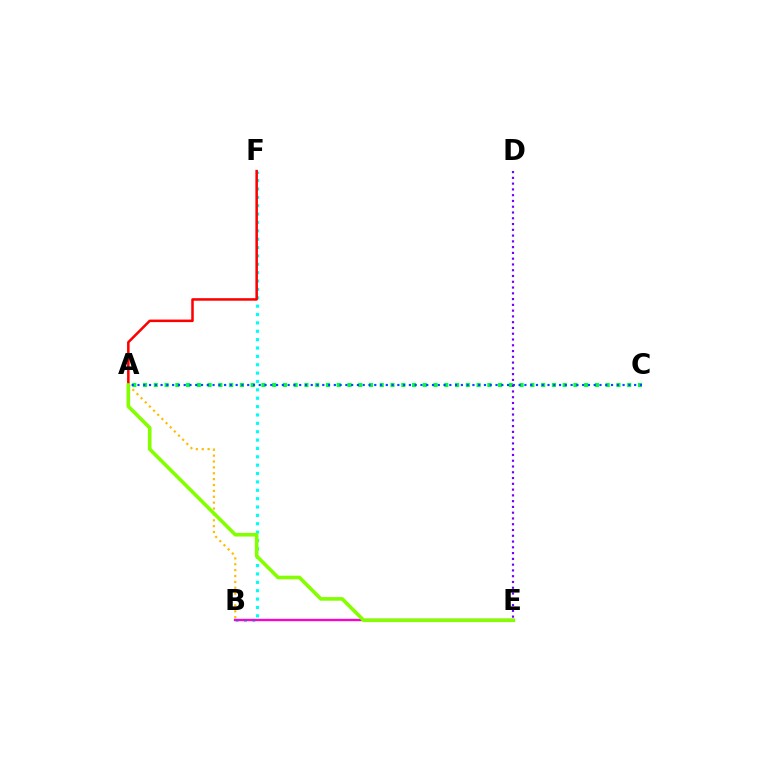{('A', 'B'): [{'color': '#ffbd00', 'line_style': 'dotted', 'thickness': 1.6}], ('A', 'C'): [{'color': '#00ff39', 'line_style': 'dotted', 'thickness': 2.92}, {'color': '#004bff', 'line_style': 'dotted', 'thickness': 1.57}], ('B', 'F'): [{'color': '#00fff6', 'line_style': 'dotted', 'thickness': 2.27}], ('B', 'E'): [{'color': '#ff00cf', 'line_style': 'solid', 'thickness': 1.68}], ('A', 'F'): [{'color': '#ff0000', 'line_style': 'solid', 'thickness': 1.82}], ('D', 'E'): [{'color': '#7200ff', 'line_style': 'dotted', 'thickness': 1.57}], ('A', 'E'): [{'color': '#84ff00', 'line_style': 'solid', 'thickness': 2.61}]}